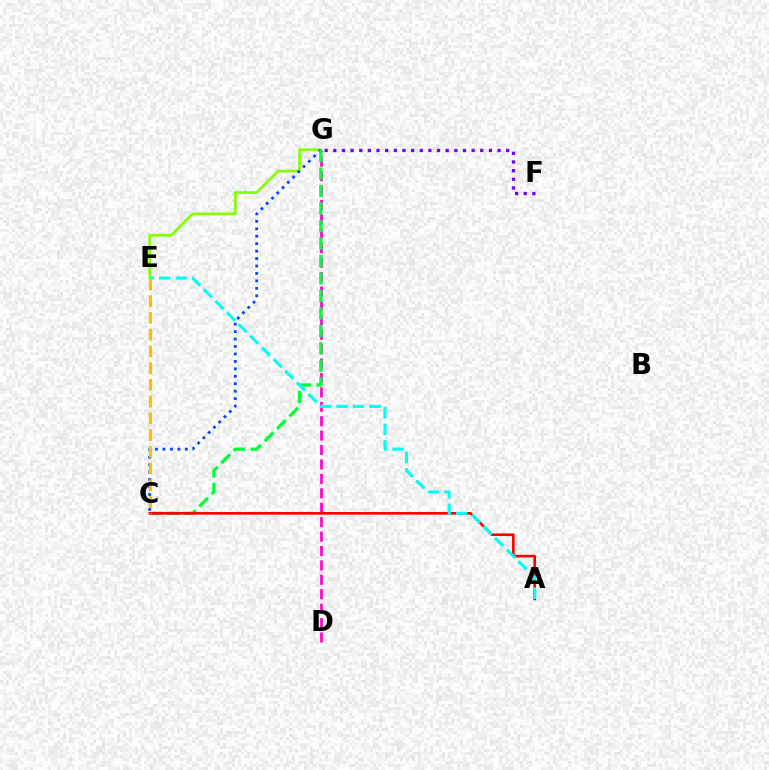{('E', 'G'): [{'color': '#84ff00', 'line_style': 'solid', 'thickness': 1.92}], ('C', 'G'): [{'color': '#004bff', 'line_style': 'dotted', 'thickness': 2.02}, {'color': '#00ff39', 'line_style': 'dashed', 'thickness': 2.38}], ('D', 'G'): [{'color': '#ff00cf', 'line_style': 'dashed', 'thickness': 1.96}], ('F', 'G'): [{'color': '#7200ff', 'line_style': 'dotted', 'thickness': 2.35}], ('A', 'C'): [{'color': '#ff0000', 'line_style': 'solid', 'thickness': 1.9}], ('A', 'E'): [{'color': '#00fff6', 'line_style': 'dashed', 'thickness': 2.24}], ('C', 'E'): [{'color': '#ffbd00', 'line_style': 'dashed', 'thickness': 2.28}]}